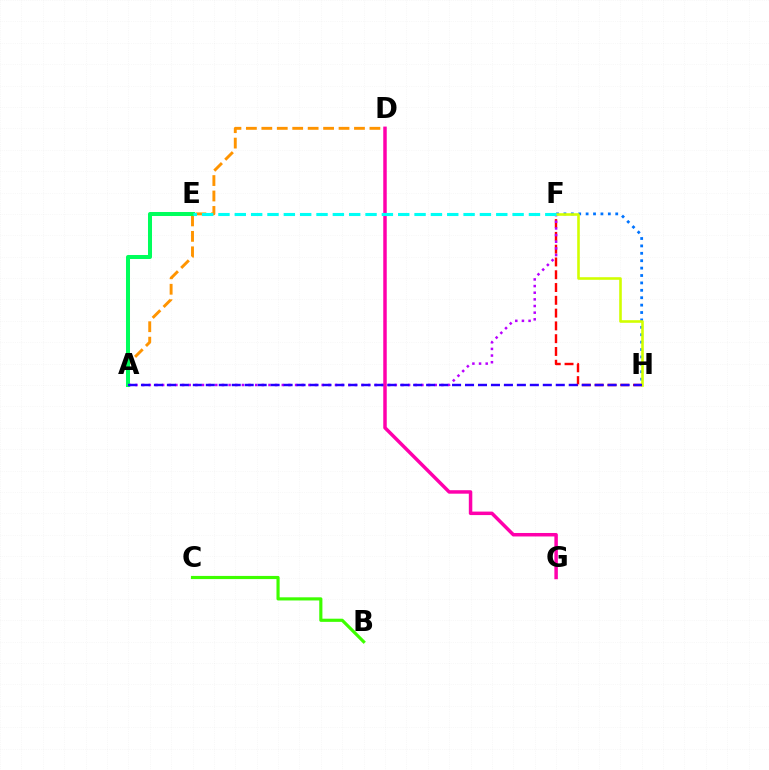{('A', 'D'): [{'color': '#ff9400', 'line_style': 'dashed', 'thickness': 2.1}], ('F', 'H'): [{'color': '#ff0000', 'line_style': 'dashed', 'thickness': 1.74}, {'color': '#0074ff', 'line_style': 'dotted', 'thickness': 2.01}, {'color': '#d1ff00', 'line_style': 'solid', 'thickness': 1.88}], ('A', 'F'): [{'color': '#b900ff', 'line_style': 'dotted', 'thickness': 1.81}], ('B', 'C'): [{'color': '#3dff00', 'line_style': 'solid', 'thickness': 2.27}], ('D', 'G'): [{'color': '#ff00ac', 'line_style': 'solid', 'thickness': 2.51}], ('A', 'E'): [{'color': '#00ff5c', 'line_style': 'solid', 'thickness': 2.89}], ('E', 'F'): [{'color': '#00fff6', 'line_style': 'dashed', 'thickness': 2.22}], ('A', 'H'): [{'color': '#2500ff', 'line_style': 'dashed', 'thickness': 1.76}]}